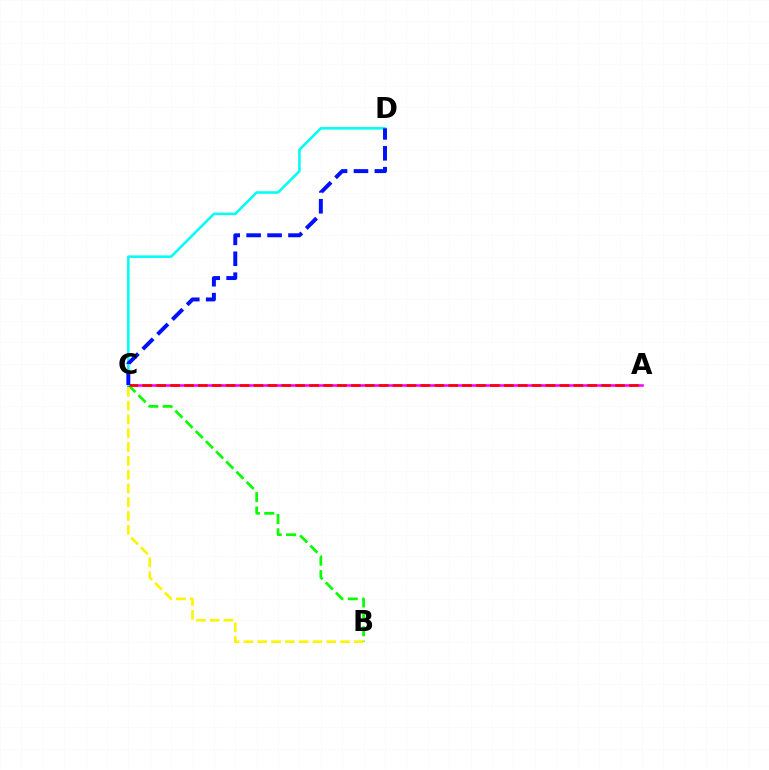{('A', 'C'): [{'color': '#ee00ff', 'line_style': 'solid', 'thickness': 1.82}, {'color': '#ff0000', 'line_style': 'dashed', 'thickness': 1.89}], ('B', 'C'): [{'color': '#08ff00', 'line_style': 'dashed', 'thickness': 1.96}, {'color': '#fcf500', 'line_style': 'dashed', 'thickness': 1.87}], ('C', 'D'): [{'color': '#00fff6', 'line_style': 'solid', 'thickness': 1.84}, {'color': '#0010ff', 'line_style': 'dashed', 'thickness': 2.84}]}